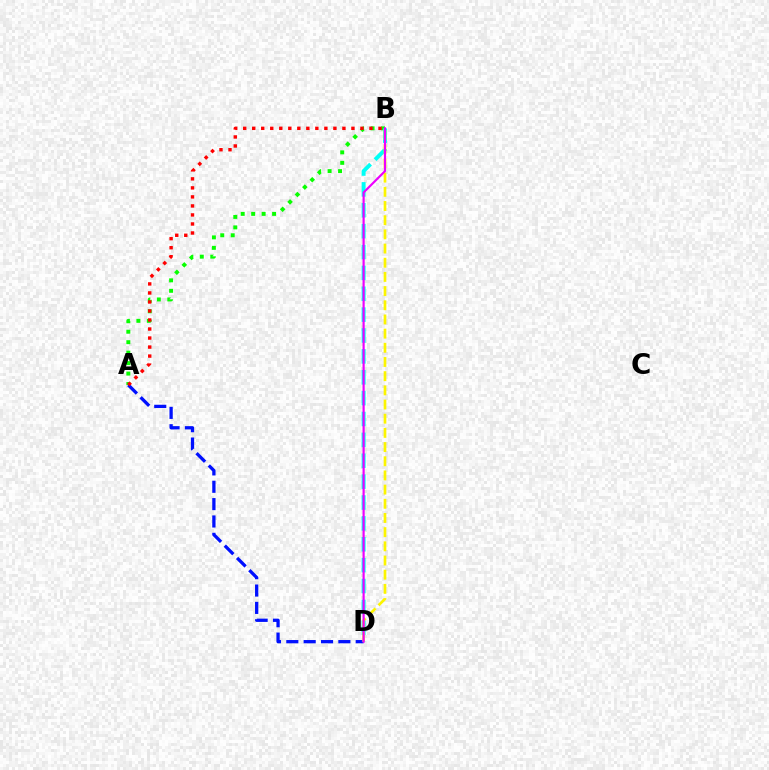{('A', 'D'): [{'color': '#0010ff', 'line_style': 'dashed', 'thickness': 2.36}], ('A', 'B'): [{'color': '#08ff00', 'line_style': 'dotted', 'thickness': 2.84}, {'color': '#ff0000', 'line_style': 'dotted', 'thickness': 2.45}], ('B', 'D'): [{'color': '#00fff6', 'line_style': 'dashed', 'thickness': 2.84}, {'color': '#fcf500', 'line_style': 'dashed', 'thickness': 1.93}, {'color': '#ee00ff', 'line_style': 'solid', 'thickness': 1.56}]}